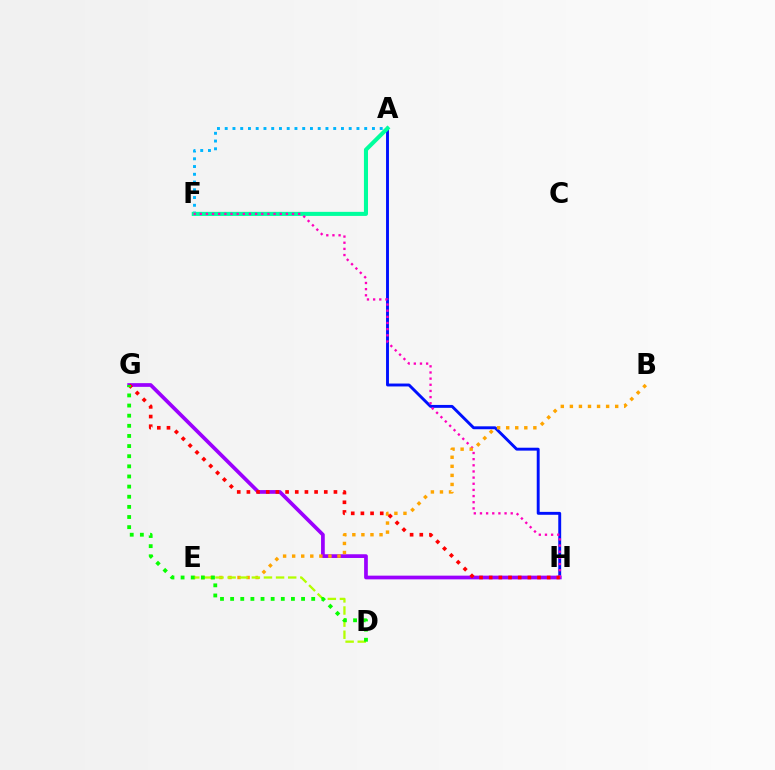{('A', 'F'): [{'color': '#00b5ff', 'line_style': 'dotted', 'thickness': 2.11}, {'color': '#00ff9d', 'line_style': 'solid', 'thickness': 2.93}], ('A', 'H'): [{'color': '#0010ff', 'line_style': 'solid', 'thickness': 2.09}], ('G', 'H'): [{'color': '#9b00ff', 'line_style': 'solid', 'thickness': 2.67}, {'color': '#ff0000', 'line_style': 'dotted', 'thickness': 2.63}], ('F', 'H'): [{'color': '#ff00bd', 'line_style': 'dotted', 'thickness': 1.67}], ('B', 'E'): [{'color': '#ffa500', 'line_style': 'dotted', 'thickness': 2.46}], ('D', 'E'): [{'color': '#b3ff00', 'line_style': 'dashed', 'thickness': 1.65}], ('D', 'G'): [{'color': '#08ff00', 'line_style': 'dotted', 'thickness': 2.75}]}